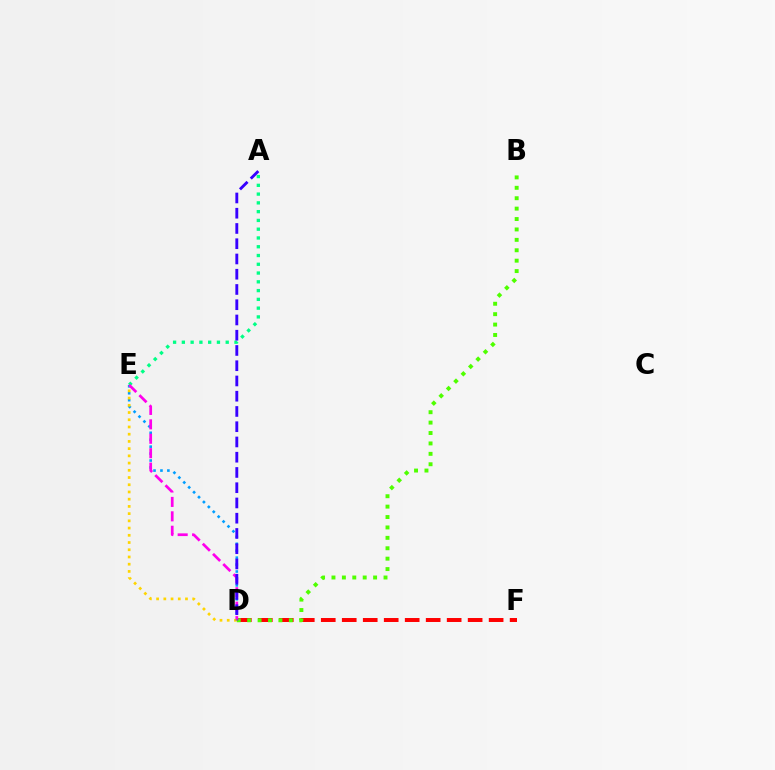{('D', 'F'): [{'color': '#ff0000', 'line_style': 'dashed', 'thickness': 2.85}], ('A', 'E'): [{'color': '#00ff86', 'line_style': 'dotted', 'thickness': 2.38}], ('D', 'E'): [{'color': '#009eff', 'line_style': 'dotted', 'thickness': 1.88}, {'color': '#ff00ed', 'line_style': 'dashed', 'thickness': 1.96}, {'color': '#ffd500', 'line_style': 'dotted', 'thickness': 1.96}], ('B', 'D'): [{'color': '#4fff00', 'line_style': 'dotted', 'thickness': 2.83}], ('A', 'D'): [{'color': '#3700ff', 'line_style': 'dashed', 'thickness': 2.07}]}